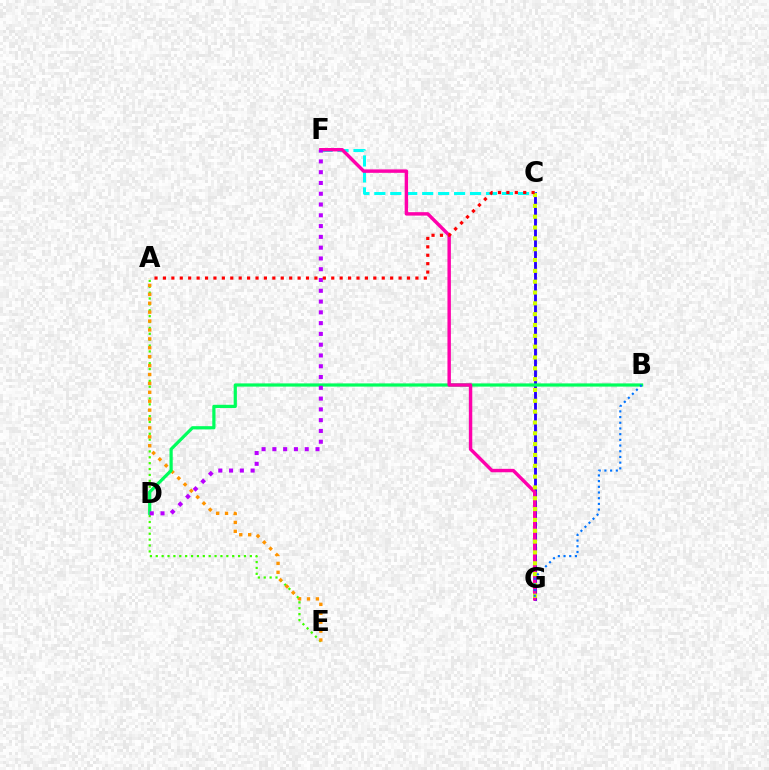{('C', 'G'): [{'color': '#2500ff', 'line_style': 'solid', 'thickness': 2.06}, {'color': '#d1ff00', 'line_style': 'dotted', 'thickness': 2.94}], ('C', 'F'): [{'color': '#00fff6', 'line_style': 'dashed', 'thickness': 2.17}], ('A', 'E'): [{'color': '#3dff00', 'line_style': 'dotted', 'thickness': 1.6}, {'color': '#ff9400', 'line_style': 'dotted', 'thickness': 2.42}], ('B', 'D'): [{'color': '#00ff5c', 'line_style': 'solid', 'thickness': 2.31}], ('F', 'G'): [{'color': '#ff00ac', 'line_style': 'solid', 'thickness': 2.47}], ('D', 'F'): [{'color': '#b900ff', 'line_style': 'dotted', 'thickness': 2.93}], ('B', 'G'): [{'color': '#0074ff', 'line_style': 'dotted', 'thickness': 1.55}], ('A', 'C'): [{'color': '#ff0000', 'line_style': 'dotted', 'thickness': 2.29}]}